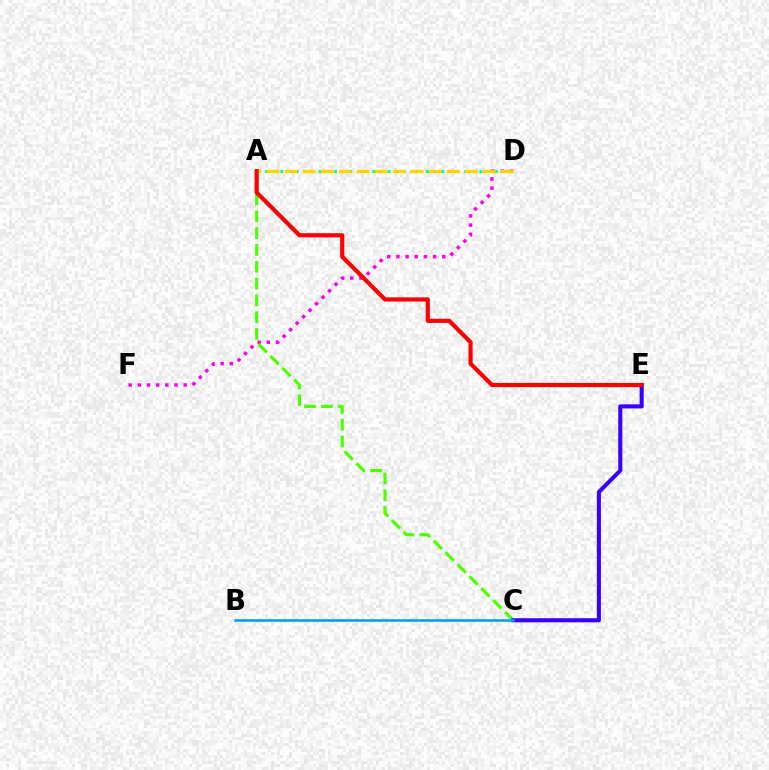{('A', 'D'): [{'color': '#00ff86', 'line_style': 'dotted', 'thickness': 2.08}, {'color': '#ffd500', 'line_style': 'dashed', 'thickness': 2.45}], ('D', 'F'): [{'color': '#ff00ed', 'line_style': 'dotted', 'thickness': 2.49}], ('A', 'C'): [{'color': '#4fff00', 'line_style': 'dashed', 'thickness': 2.28}], ('C', 'E'): [{'color': '#3700ff', 'line_style': 'solid', 'thickness': 2.93}], ('A', 'E'): [{'color': '#ff0000', 'line_style': 'solid', 'thickness': 3.0}], ('B', 'C'): [{'color': '#009eff', 'line_style': 'solid', 'thickness': 1.85}]}